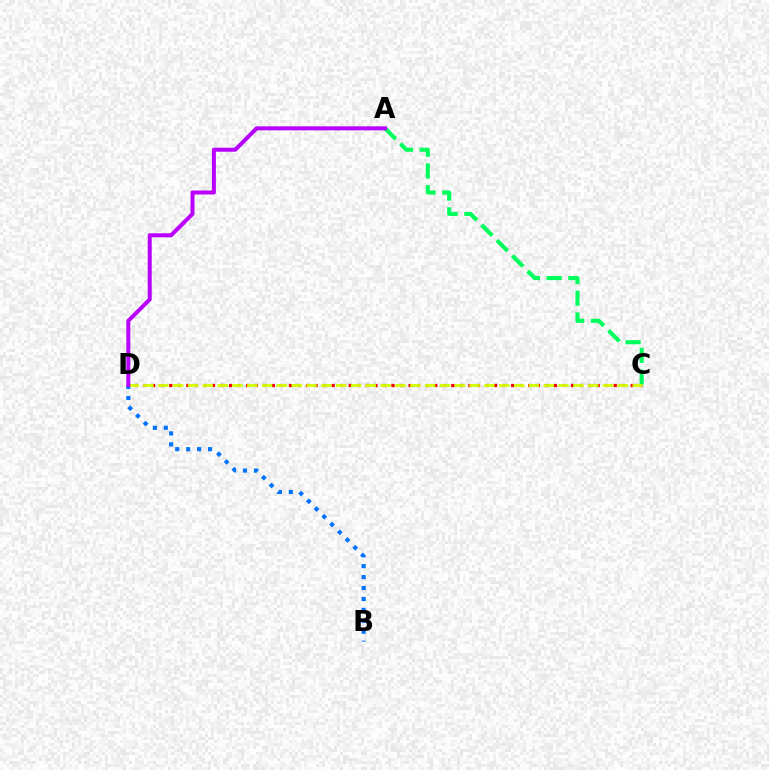{('C', 'D'): [{'color': '#ff0000', 'line_style': 'dotted', 'thickness': 2.32}, {'color': '#d1ff00', 'line_style': 'dashed', 'thickness': 2.01}], ('A', 'C'): [{'color': '#00ff5c', 'line_style': 'dashed', 'thickness': 2.96}], ('B', 'D'): [{'color': '#0074ff', 'line_style': 'dotted', 'thickness': 2.97}], ('A', 'D'): [{'color': '#b900ff', 'line_style': 'solid', 'thickness': 2.87}]}